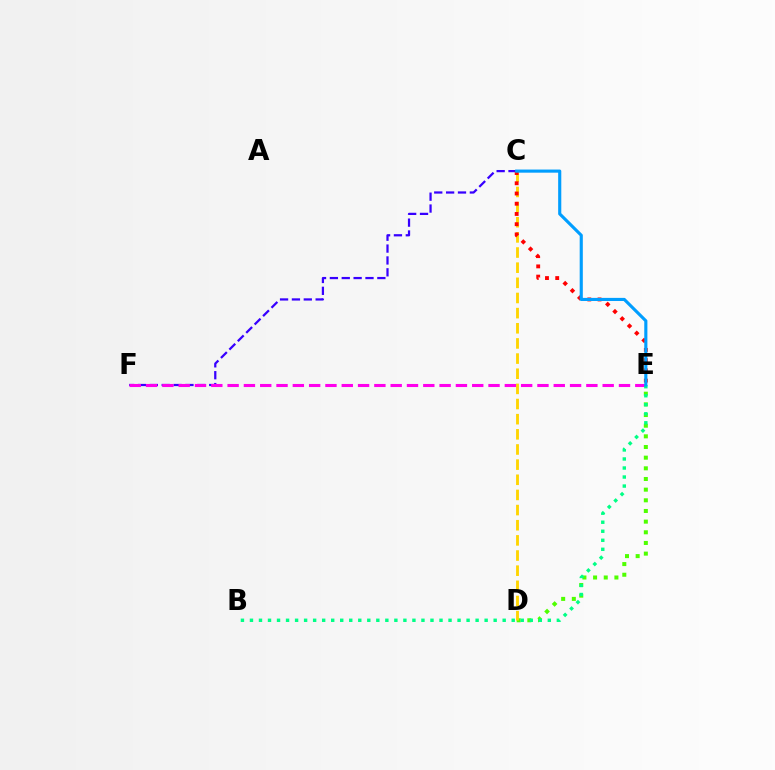{('D', 'E'): [{'color': '#4fff00', 'line_style': 'dotted', 'thickness': 2.9}], ('C', 'D'): [{'color': '#ffd500', 'line_style': 'dashed', 'thickness': 2.06}], ('C', 'F'): [{'color': '#3700ff', 'line_style': 'dashed', 'thickness': 1.61}], ('E', 'F'): [{'color': '#ff00ed', 'line_style': 'dashed', 'thickness': 2.22}], ('B', 'E'): [{'color': '#00ff86', 'line_style': 'dotted', 'thickness': 2.45}], ('C', 'E'): [{'color': '#ff0000', 'line_style': 'dotted', 'thickness': 2.78}, {'color': '#009eff', 'line_style': 'solid', 'thickness': 2.25}]}